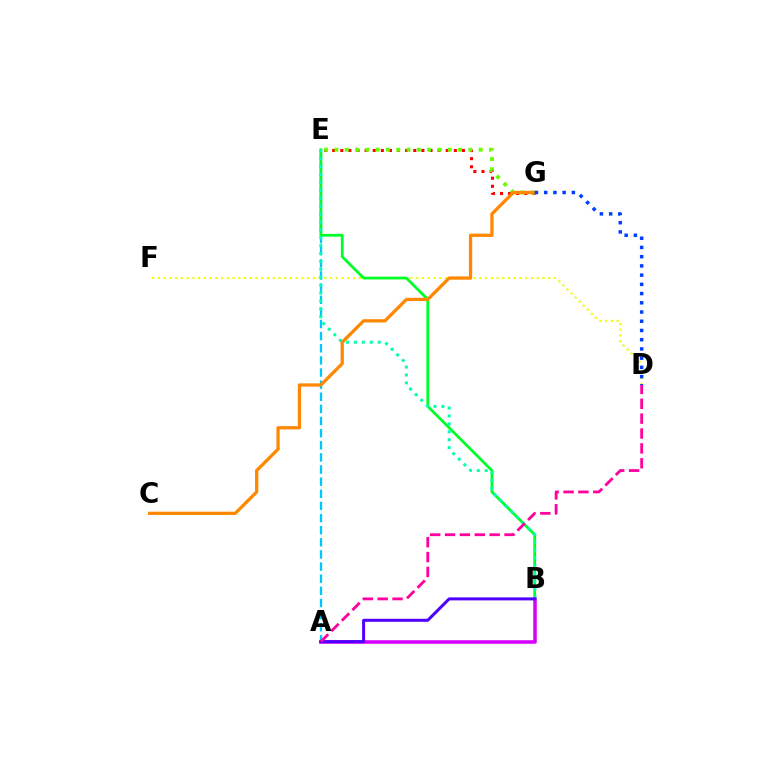{('D', 'F'): [{'color': '#eeff00', 'line_style': 'dotted', 'thickness': 1.56}], ('E', 'G'): [{'color': '#ff0000', 'line_style': 'dotted', 'thickness': 2.2}, {'color': '#66ff00', 'line_style': 'dotted', 'thickness': 2.8}], ('A', 'B'): [{'color': '#d600ff', 'line_style': 'solid', 'thickness': 2.56}, {'color': '#4f00ff', 'line_style': 'solid', 'thickness': 2.17}], ('A', 'E'): [{'color': '#00c7ff', 'line_style': 'dashed', 'thickness': 1.65}], ('B', 'E'): [{'color': '#00ff27', 'line_style': 'solid', 'thickness': 1.99}, {'color': '#00ffaf', 'line_style': 'dotted', 'thickness': 2.15}], ('C', 'G'): [{'color': '#ff8800', 'line_style': 'solid', 'thickness': 2.36}], ('D', 'G'): [{'color': '#003fff', 'line_style': 'dotted', 'thickness': 2.51}], ('A', 'D'): [{'color': '#ff00a0', 'line_style': 'dashed', 'thickness': 2.02}]}